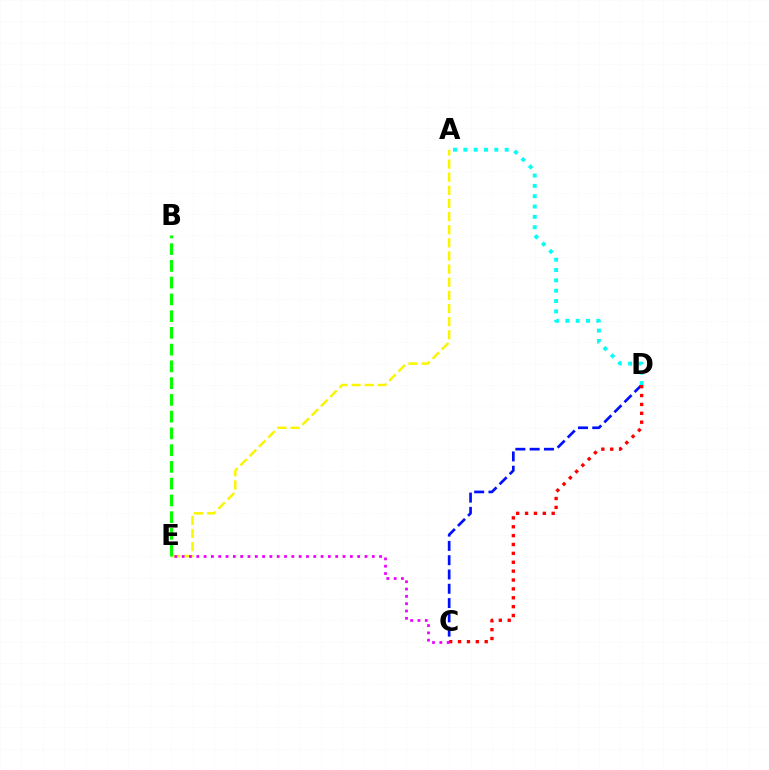{('C', 'D'): [{'color': '#0010ff', 'line_style': 'dashed', 'thickness': 1.94}, {'color': '#ff0000', 'line_style': 'dotted', 'thickness': 2.41}], ('A', 'D'): [{'color': '#00fff6', 'line_style': 'dotted', 'thickness': 2.81}], ('A', 'E'): [{'color': '#fcf500', 'line_style': 'dashed', 'thickness': 1.78}], ('C', 'E'): [{'color': '#ee00ff', 'line_style': 'dotted', 'thickness': 1.99}], ('B', 'E'): [{'color': '#08ff00', 'line_style': 'dashed', 'thickness': 2.28}]}